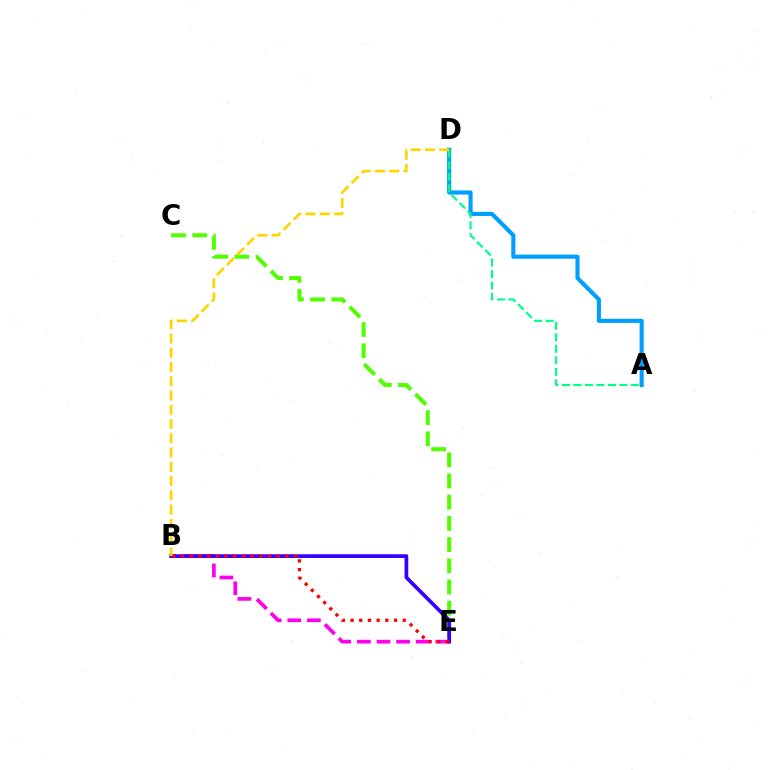{('A', 'D'): [{'color': '#009eff', 'line_style': 'solid', 'thickness': 2.96}, {'color': '#00ff86', 'line_style': 'dashed', 'thickness': 1.56}], ('C', 'E'): [{'color': '#4fff00', 'line_style': 'dashed', 'thickness': 2.88}], ('B', 'E'): [{'color': '#ff00ed', 'line_style': 'dashed', 'thickness': 2.66}, {'color': '#3700ff', 'line_style': 'solid', 'thickness': 2.68}, {'color': '#ff0000', 'line_style': 'dotted', 'thickness': 2.36}], ('B', 'D'): [{'color': '#ffd500', 'line_style': 'dashed', 'thickness': 1.94}]}